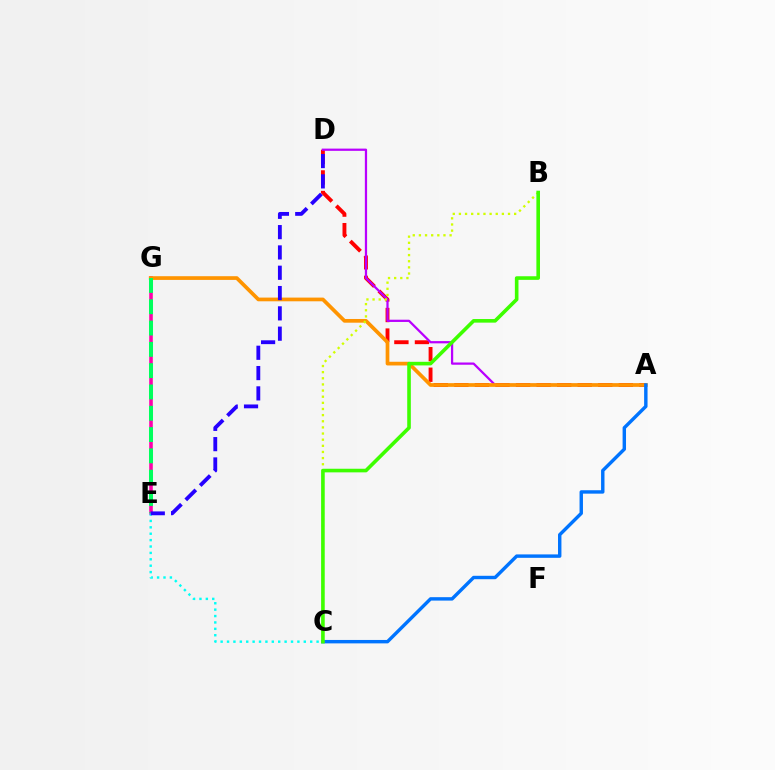{('A', 'D'): [{'color': '#ff0000', 'line_style': 'dashed', 'thickness': 2.79}, {'color': '#b900ff', 'line_style': 'solid', 'thickness': 1.62}], ('E', 'G'): [{'color': '#ff00ac', 'line_style': 'solid', 'thickness': 2.59}, {'color': '#00ff5c', 'line_style': 'dashed', 'thickness': 2.89}], ('A', 'G'): [{'color': '#ff9400', 'line_style': 'solid', 'thickness': 2.67}], ('A', 'C'): [{'color': '#0074ff', 'line_style': 'solid', 'thickness': 2.46}], ('B', 'C'): [{'color': '#d1ff00', 'line_style': 'dotted', 'thickness': 1.67}, {'color': '#3dff00', 'line_style': 'solid', 'thickness': 2.6}], ('C', 'E'): [{'color': '#00fff6', 'line_style': 'dotted', 'thickness': 1.74}], ('D', 'E'): [{'color': '#2500ff', 'line_style': 'dashed', 'thickness': 2.76}]}